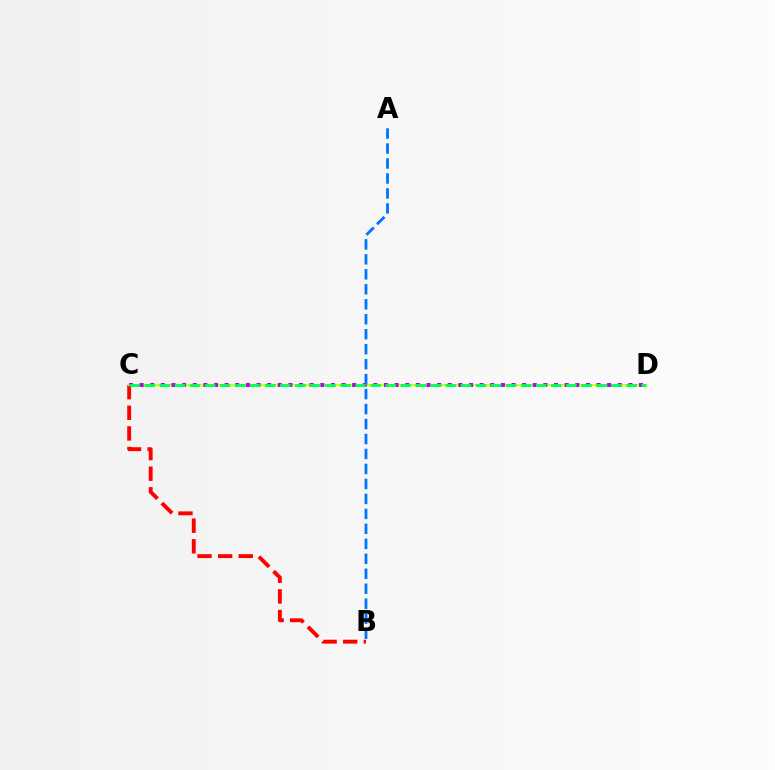{('B', 'C'): [{'color': '#ff0000', 'line_style': 'dashed', 'thickness': 2.8}], ('C', 'D'): [{'color': '#d1ff00', 'line_style': 'solid', 'thickness': 1.62}, {'color': '#b900ff', 'line_style': 'dotted', 'thickness': 2.89}, {'color': '#00ff5c', 'line_style': 'dashed', 'thickness': 2.05}], ('A', 'B'): [{'color': '#0074ff', 'line_style': 'dashed', 'thickness': 2.03}]}